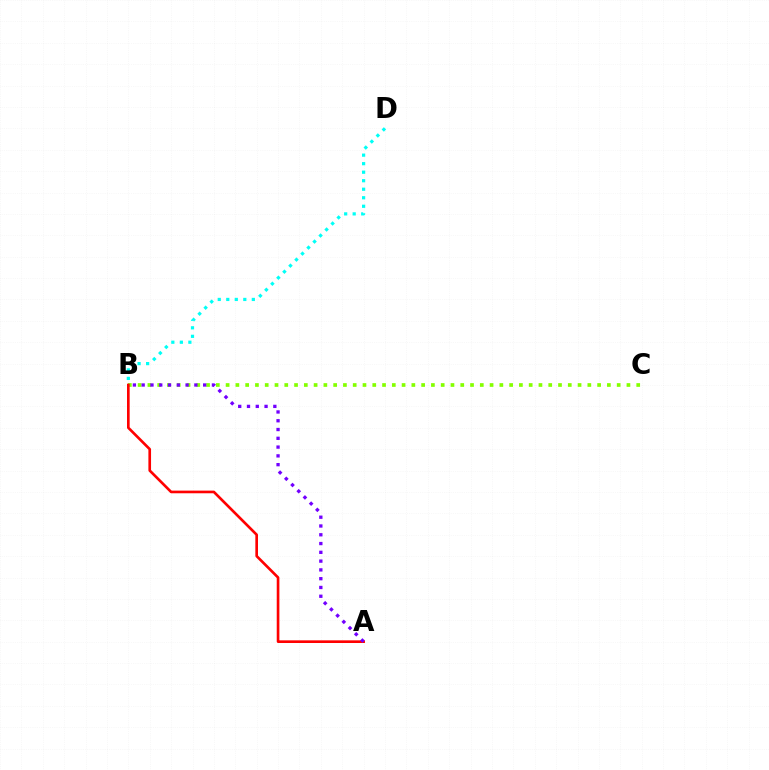{('B', 'C'): [{'color': '#84ff00', 'line_style': 'dotted', 'thickness': 2.66}], ('B', 'D'): [{'color': '#00fff6', 'line_style': 'dotted', 'thickness': 2.31}], ('A', 'B'): [{'color': '#ff0000', 'line_style': 'solid', 'thickness': 1.91}, {'color': '#7200ff', 'line_style': 'dotted', 'thickness': 2.39}]}